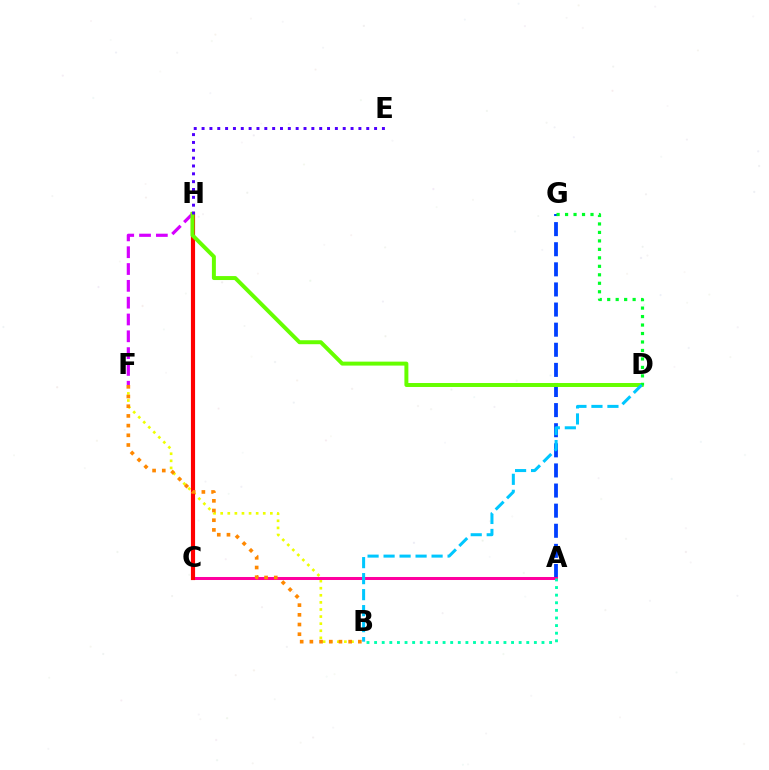{('A', 'G'): [{'color': '#003fff', 'line_style': 'dashed', 'thickness': 2.73}], ('B', 'F'): [{'color': '#eeff00', 'line_style': 'dotted', 'thickness': 1.93}, {'color': '#ff8800', 'line_style': 'dotted', 'thickness': 2.63}], ('A', 'C'): [{'color': '#ff00a0', 'line_style': 'solid', 'thickness': 2.17}], ('C', 'H'): [{'color': '#ff0000', 'line_style': 'solid', 'thickness': 2.99}], ('A', 'B'): [{'color': '#00ffaf', 'line_style': 'dotted', 'thickness': 2.07}], ('F', 'H'): [{'color': '#d600ff', 'line_style': 'dashed', 'thickness': 2.28}], ('D', 'H'): [{'color': '#66ff00', 'line_style': 'solid', 'thickness': 2.85}], ('E', 'H'): [{'color': '#4f00ff', 'line_style': 'dotted', 'thickness': 2.13}], ('D', 'G'): [{'color': '#00ff27', 'line_style': 'dotted', 'thickness': 2.3}], ('B', 'D'): [{'color': '#00c7ff', 'line_style': 'dashed', 'thickness': 2.17}]}